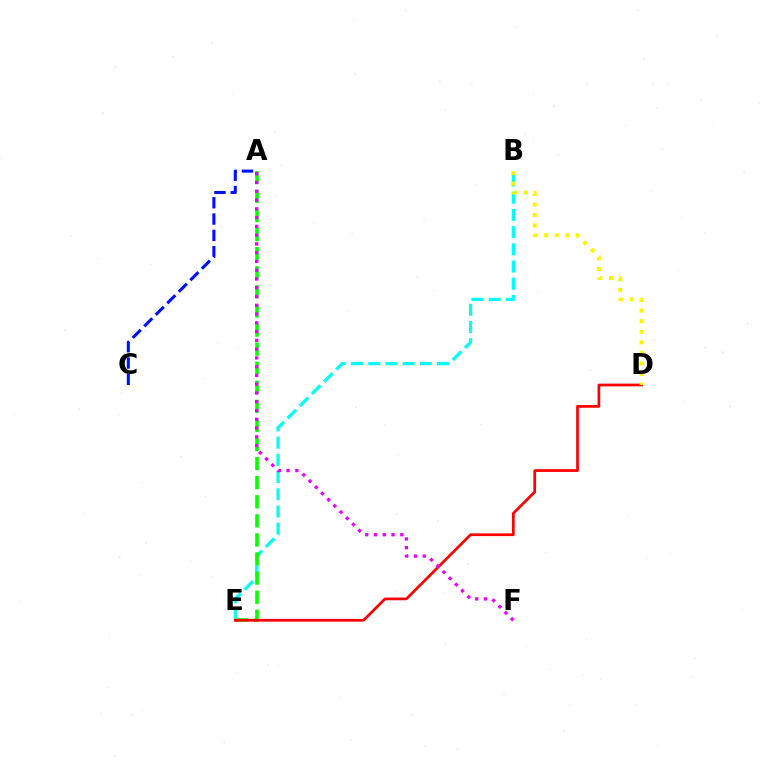{('B', 'E'): [{'color': '#00fff6', 'line_style': 'dashed', 'thickness': 2.34}], ('A', 'C'): [{'color': '#0010ff', 'line_style': 'dashed', 'thickness': 2.22}], ('A', 'E'): [{'color': '#08ff00', 'line_style': 'dashed', 'thickness': 2.59}], ('D', 'E'): [{'color': '#ff0000', 'line_style': 'solid', 'thickness': 1.96}], ('B', 'D'): [{'color': '#fcf500', 'line_style': 'dotted', 'thickness': 2.87}], ('A', 'F'): [{'color': '#ee00ff', 'line_style': 'dotted', 'thickness': 2.38}]}